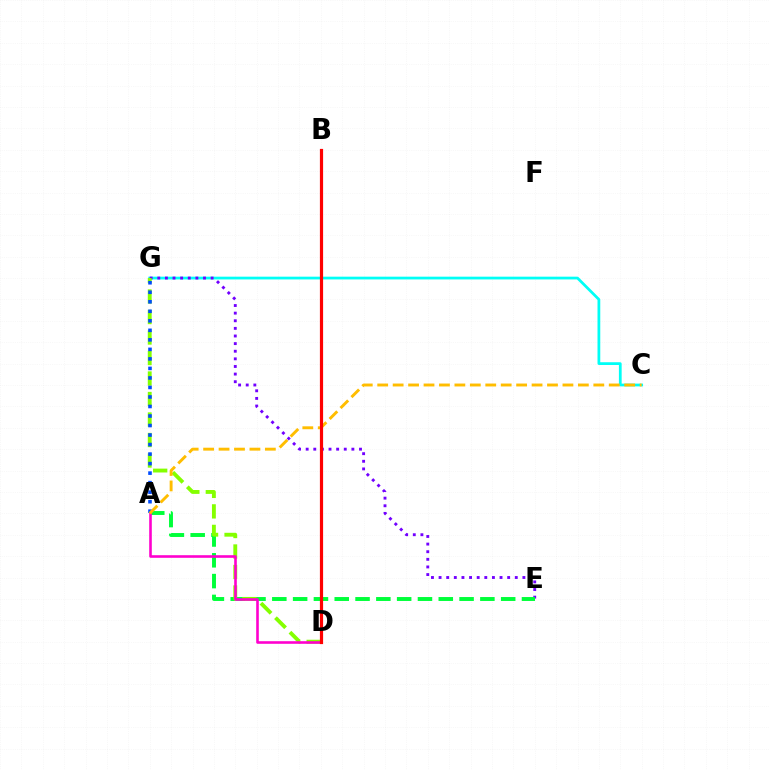{('C', 'G'): [{'color': '#00fff6', 'line_style': 'solid', 'thickness': 1.99}], ('E', 'G'): [{'color': '#7200ff', 'line_style': 'dotted', 'thickness': 2.07}], ('A', 'E'): [{'color': '#00ff39', 'line_style': 'dashed', 'thickness': 2.83}], ('D', 'G'): [{'color': '#84ff00', 'line_style': 'dashed', 'thickness': 2.79}], ('A', 'D'): [{'color': '#ff00cf', 'line_style': 'solid', 'thickness': 1.88}], ('A', 'G'): [{'color': '#004bff', 'line_style': 'dotted', 'thickness': 2.59}], ('A', 'C'): [{'color': '#ffbd00', 'line_style': 'dashed', 'thickness': 2.1}], ('B', 'D'): [{'color': '#ff0000', 'line_style': 'solid', 'thickness': 2.3}]}